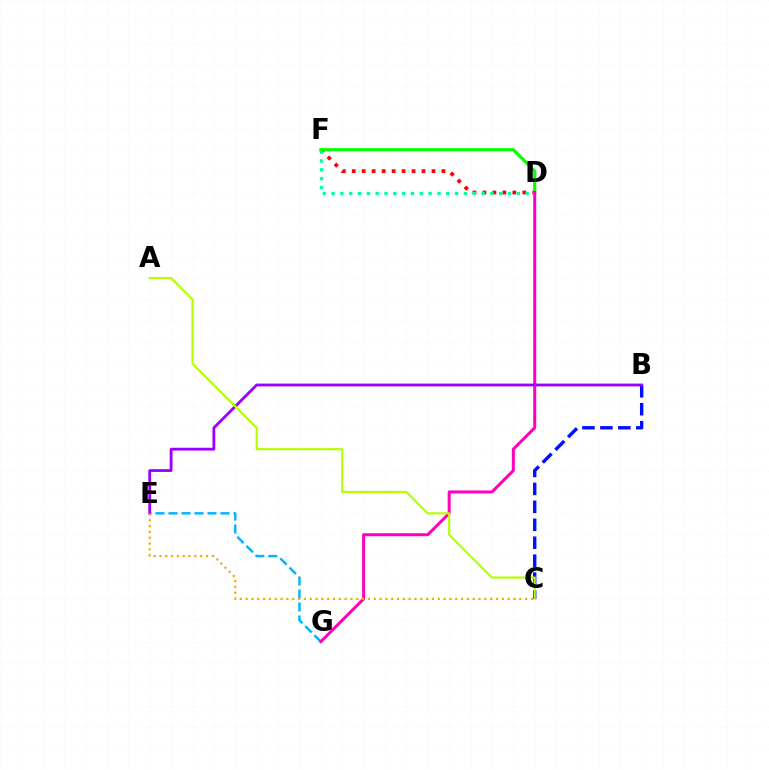{('D', 'F'): [{'color': '#ff0000', 'line_style': 'dotted', 'thickness': 2.71}, {'color': '#00ff9d', 'line_style': 'dotted', 'thickness': 2.4}, {'color': '#08ff00', 'line_style': 'solid', 'thickness': 2.28}], ('B', 'C'): [{'color': '#0010ff', 'line_style': 'dashed', 'thickness': 2.44}], ('E', 'G'): [{'color': '#00b5ff', 'line_style': 'dashed', 'thickness': 1.77}], ('D', 'G'): [{'color': '#ff00bd', 'line_style': 'solid', 'thickness': 2.17}], ('B', 'E'): [{'color': '#9b00ff', 'line_style': 'solid', 'thickness': 2.02}], ('A', 'C'): [{'color': '#b3ff00', 'line_style': 'solid', 'thickness': 1.54}], ('C', 'E'): [{'color': '#ffa500', 'line_style': 'dotted', 'thickness': 1.58}]}